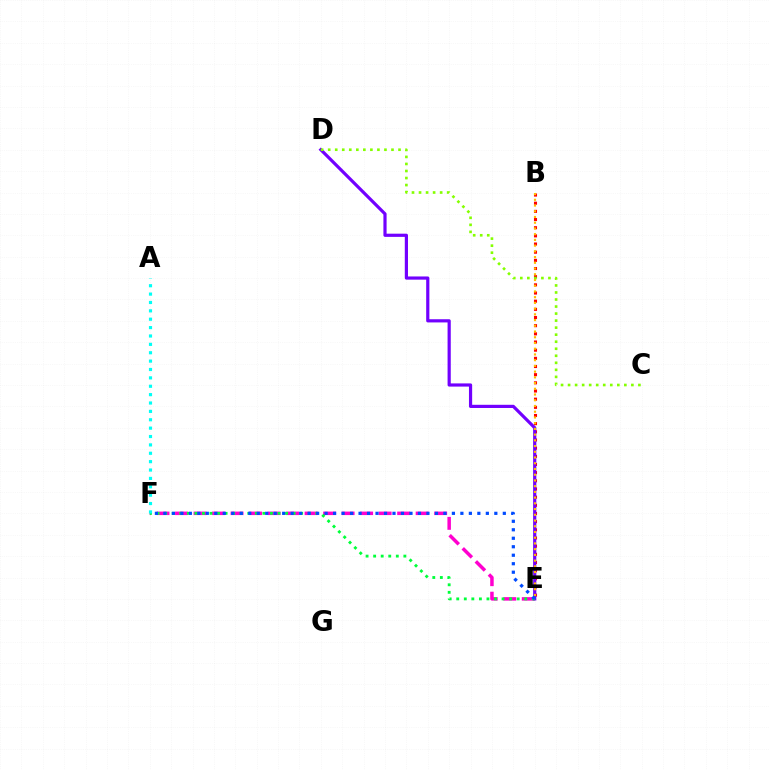{('E', 'F'): [{'color': '#ff00cf', 'line_style': 'dashed', 'thickness': 2.51}, {'color': '#00ff39', 'line_style': 'dotted', 'thickness': 2.05}, {'color': '#004bff', 'line_style': 'dotted', 'thickness': 2.31}], ('B', 'E'): [{'color': '#ff0000', 'line_style': 'dotted', 'thickness': 2.22}, {'color': '#ffbd00', 'line_style': 'dotted', 'thickness': 1.56}], ('D', 'E'): [{'color': '#7200ff', 'line_style': 'solid', 'thickness': 2.3}], ('C', 'D'): [{'color': '#84ff00', 'line_style': 'dotted', 'thickness': 1.91}], ('A', 'F'): [{'color': '#00fff6', 'line_style': 'dotted', 'thickness': 2.28}]}